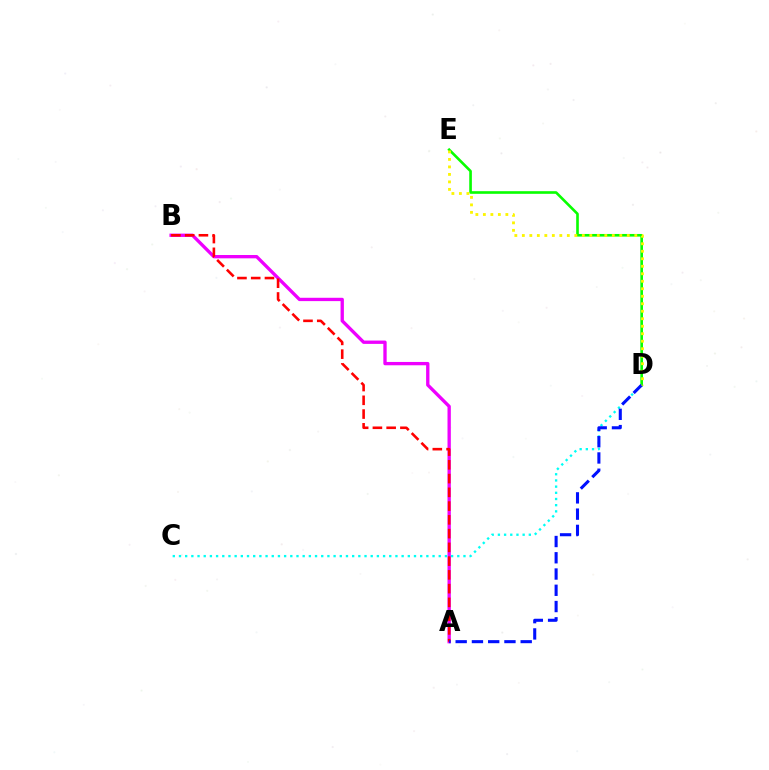{('A', 'B'): [{'color': '#ee00ff', 'line_style': 'solid', 'thickness': 2.4}, {'color': '#ff0000', 'line_style': 'dashed', 'thickness': 1.87}], ('D', 'E'): [{'color': '#08ff00', 'line_style': 'solid', 'thickness': 1.9}, {'color': '#fcf500', 'line_style': 'dotted', 'thickness': 2.04}], ('C', 'D'): [{'color': '#00fff6', 'line_style': 'dotted', 'thickness': 1.68}], ('A', 'D'): [{'color': '#0010ff', 'line_style': 'dashed', 'thickness': 2.21}]}